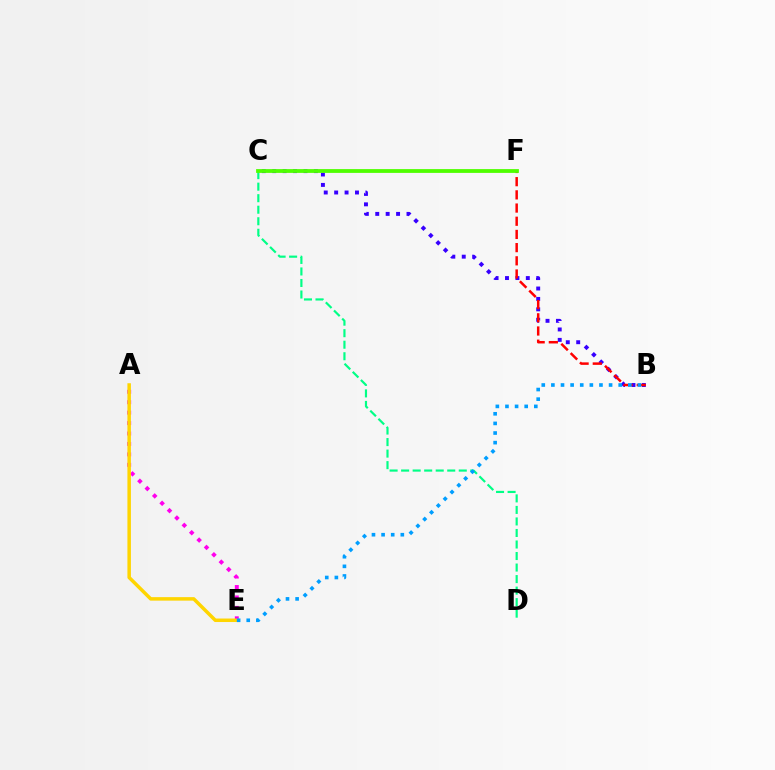{('A', 'E'): [{'color': '#ff00ed', 'line_style': 'dotted', 'thickness': 2.84}, {'color': '#ffd500', 'line_style': 'solid', 'thickness': 2.52}], ('B', 'C'): [{'color': '#3700ff', 'line_style': 'dotted', 'thickness': 2.83}], ('B', 'F'): [{'color': '#ff0000', 'line_style': 'dashed', 'thickness': 1.79}], ('C', 'D'): [{'color': '#00ff86', 'line_style': 'dashed', 'thickness': 1.57}], ('C', 'F'): [{'color': '#4fff00', 'line_style': 'solid', 'thickness': 2.73}], ('B', 'E'): [{'color': '#009eff', 'line_style': 'dotted', 'thickness': 2.61}]}